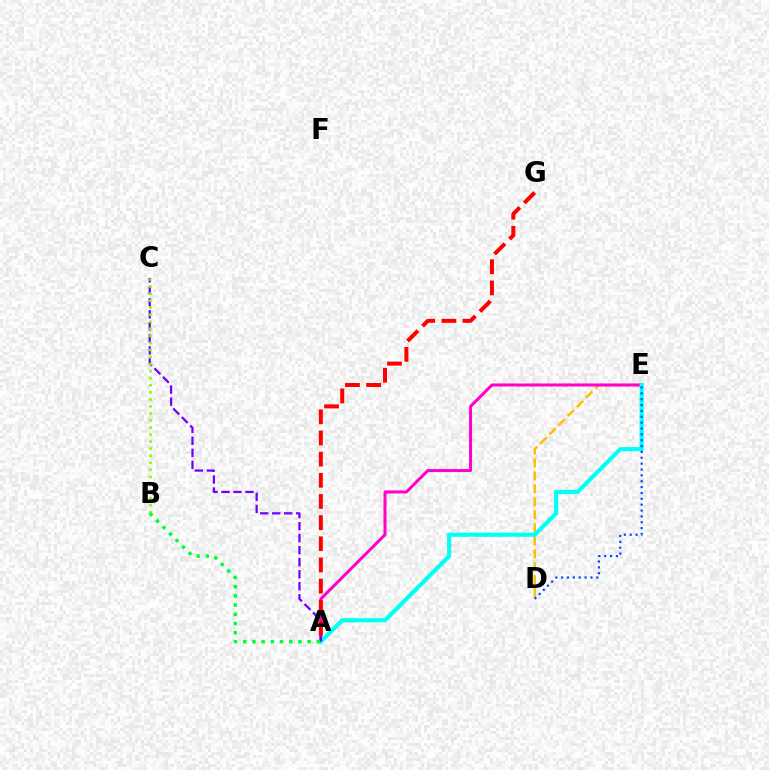{('D', 'E'): [{'color': '#ffbd00', 'line_style': 'dashed', 'thickness': 1.76}, {'color': '#004bff', 'line_style': 'dotted', 'thickness': 1.59}], ('A', 'E'): [{'color': '#ff00cf', 'line_style': 'solid', 'thickness': 2.17}, {'color': '#00fff6', 'line_style': 'solid', 'thickness': 2.98}], ('A', 'C'): [{'color': '#7200ff', 'line_style': 'dashed', 'thickness': 1.63}], ('B', 'C'): [{'color': '#84ff00', 'line_style': 'dotted', 'thickness': 1.92}], ('A', 'B'): [{'color': '#00ff39', 'line_style': 'dotted', 'thickness': 2.5}], ('A', 'G'): [{'color': '#ff0000', 'line_style': 'dashed', 'thickness': 2.87}]}